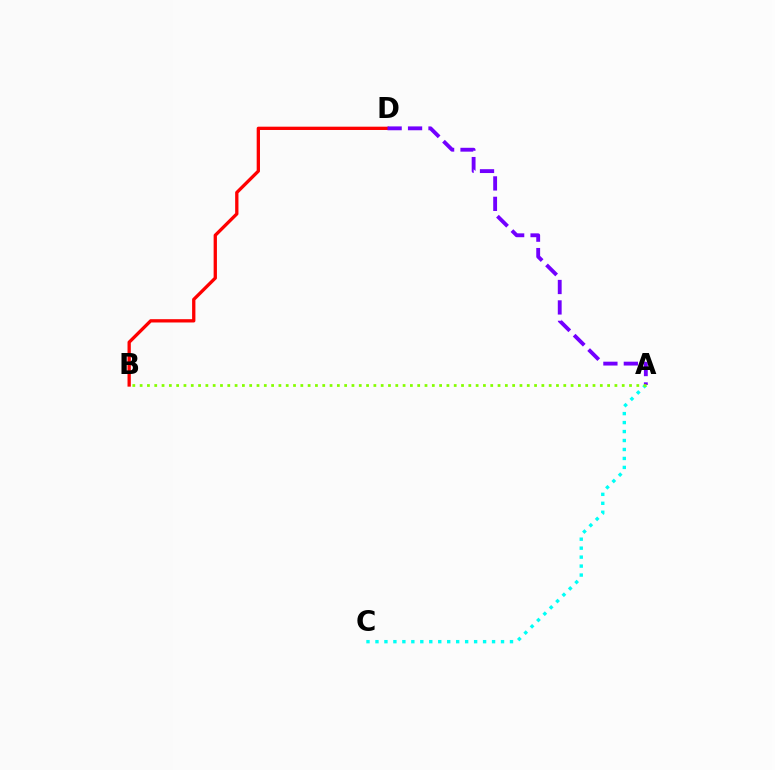{('B', 'D'): [{'color': '#ff0000', 'line_style': 'solid', 'thickness': 2.38}], ('A', 'C'): [{'color': '#00fff6', 'line_style': 'dotted', 'thickness': 2.44}], ('A', 'D'): [{'color': '#7200ff', 'line_style': 'dashed', 'thickness': 2.78}], ('A', 'B'): [{'color': '#84ff00', 'line_style': 'dotted', 'thickness': 1.98}]}